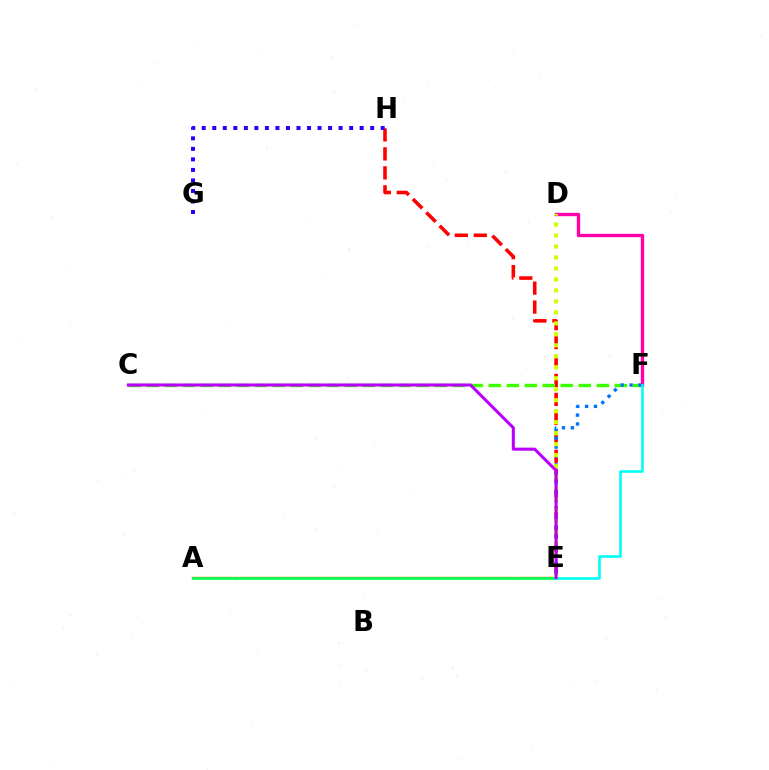{('E', 'H'): [{'color': '#ff0000', 'line_style': 'dashed', 'thickness': 2.57}], ('C', 'F'): [{'color': '#3dff00', 'line_style': 'dashed', 'thickness': 2.45}], ('D', 'F'): [{'color': '#ff00ac', 'line_style': 'solid', 'thickness': 2.41}], ('G', 'H'): [{'color': '#2500ff', 'line_style': 'dotted', 'thickness': 2.86}], ('E', 'F'): [{'color': '#0074ff', 'line_style': 'dotted', 'thickness': 2.42}, {'color': '#00fff6', 'line_style': 'solid', 'thickness': 1.88}], ('A', 'E'): [{'color': '#ff9400', 'line_style': 'solid', 'thickness': 1.77}, {'color': '#00ff5c', 'line_style': 'solid', 'thickness': 1.95}], ('D', 'E'): [{'color': '#d1ff00', 'line_style': 'dotted', 'thickness': 2.98}], ('C', 'E'): [{'color': '#b900ff', 'line_style': 'solid', 'thickness': 2.2}]}